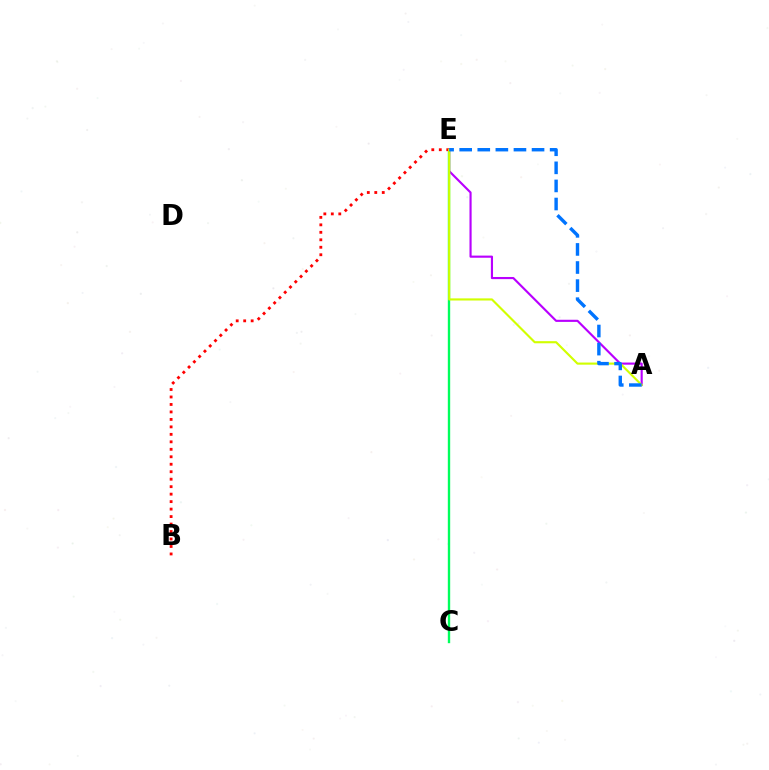{('A', 'E'): [{'color': '#b900ff', 'line_style': 'solid', 'thickness': 1.54}, {'color': '#d1ff00', 'line_style': 'solid', 'thickness': 1.54}, {'color': '#0074ff', 'line_style': 'dashed', 'thickness': 2.46}], ('C', 'E'): [{'color': '#00ff5c', 'line_style': 'solid', 'thickness': 1.7}], ('B', 'E'): [{'color': '#ff0000', 'line_style': 'dotted', 'thickness': 2.03}]}